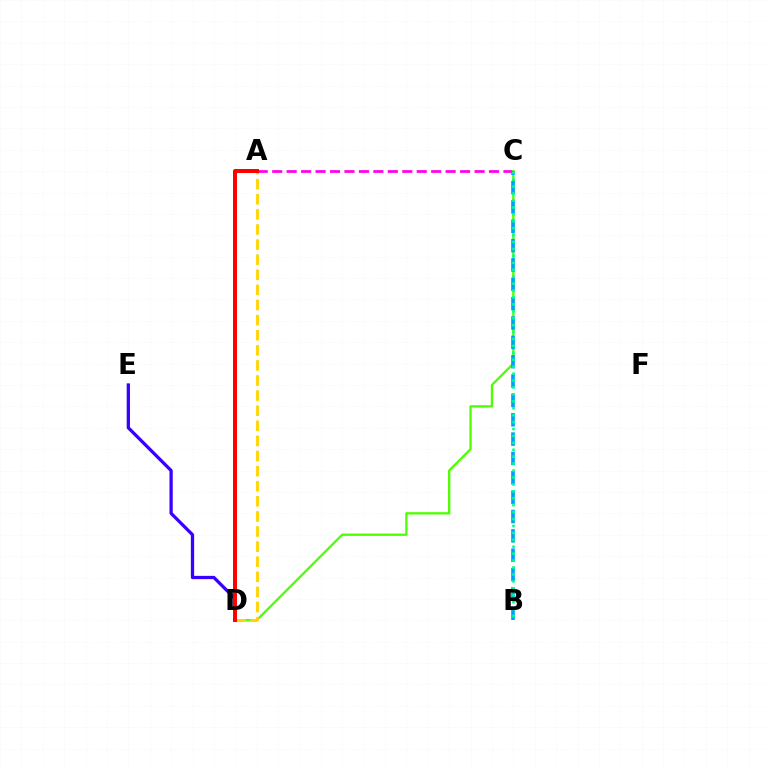{('A', 'C'): [{'color': '#ff00ed', 'line_style': 'dashed', 'thickness': 1.96}], ('C', 'D'): [{'color': '#4fff00', 'line_style': 'solid', 'thickness': 1.67}], ('B', 'C'): [{'color': '#009eff', 'line_style': 'dashed', 'thickness': 2.63}, {'color': '#00ff86', 'line_style': 'dotted', 'thickness': 1.88}], ('A', 'D'): [{'color': '#ffd500', 'line_style': 'dashed', 'thickness': 2.05}, {'color': '#ff0000', 'line_style': 'solid', 'thickness': 2.87}], ('D', 'E'): [{'color': '#3700ff', 'line_style': 'solid', 'thickness': 2.35}]}